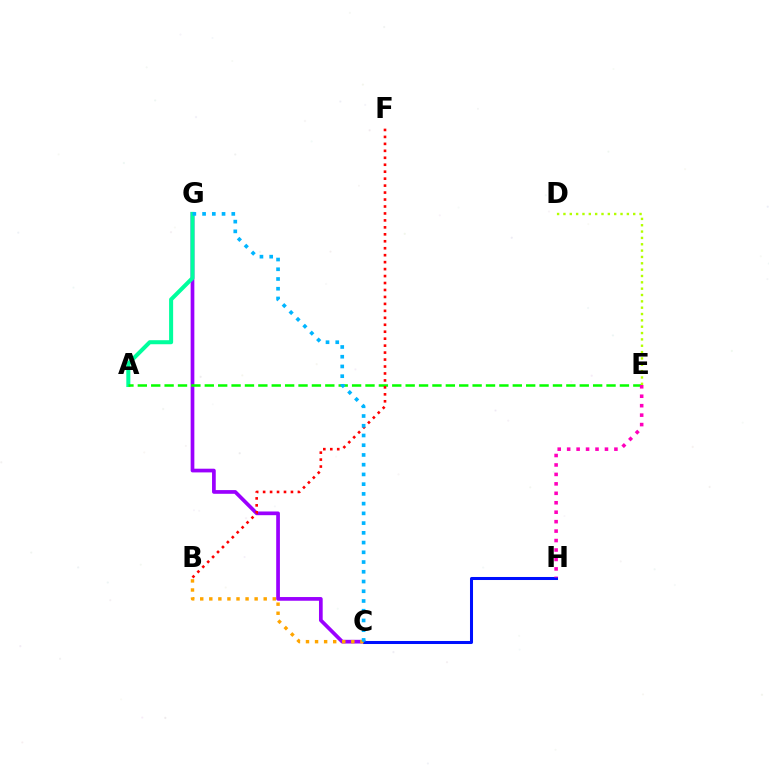{('C', 'G'): [{'color': '#9b00ff', 'line_style': 'solid', 'thickness': 2.67}, {'color': '#00b5ff', 'line_style': 'dotted', 'thickness': 2.65}], ('C', 'H'): [{'color': '#0010ff', 'line_style': 'solid', 'thickness': 2.18}], ('B', 'C'): [{'color': '#ffa500', 'line_style': 'dotted', 'thickness': 2.46}], ('A', 'G'): [{'color': '#00ff9d', 'line_style': 'solid', 'thickness': 2.91}], ('A', 'E'): [{'color': '#08ff00', 'line_style': 'dashed', 'thickness': 1.82}], ('B', 'F'): [{'color': '#ff0000', 'line_style': 'dotted', 'thickness': 1.89}], ('E', 'H'): [{'color': '#ff00bd', 'line_style': 'dotted', 'thickness': 2.57}], ('D', 'E'): [{'color': '#b3ff00', 'line_style': 'dotted', 'thickness': 1.72}]}